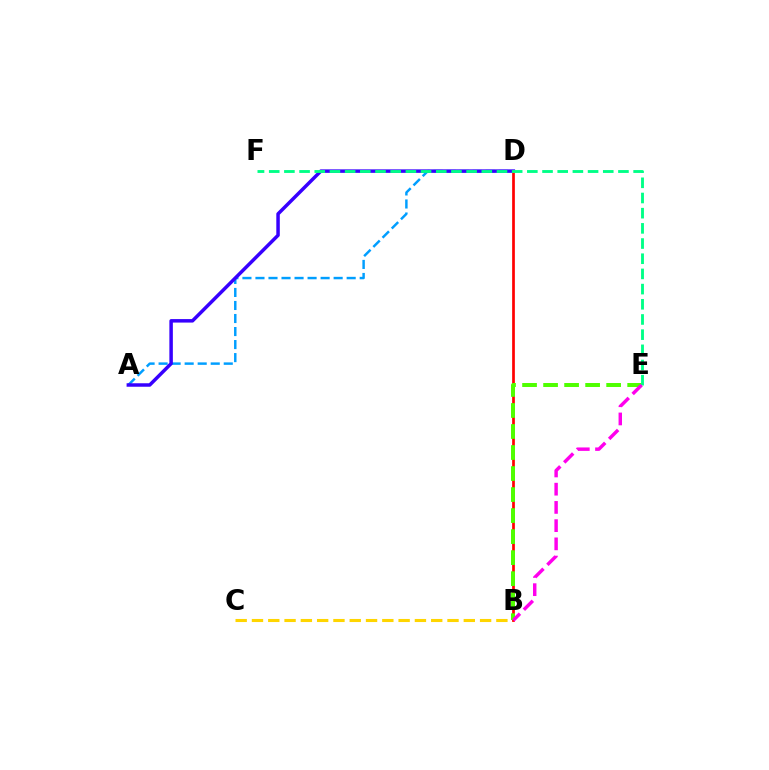{('A', 'D'): [{'color': '#009eff', 'line_style': 'dashed', 'thickness': 1.77}, {'color': '#3700ff', 'line_style': 'solid', 'thickness': 2.51}], ('B', 'C'): [{'color': '#ffd500', 'line_style': 'dashed', 'thickness': 2.21}], ('B', 'D'): [{'color': '#ff0000', 'line_style': 'solid', 'thickness': 1.95}], ('B', 'E'): [{'color': '#4fff00', 'line_style': 'dashed', 'thickness': 2.86}, {'color': '#ff00ed', 'line_style': 'dashed', 'thickness': 2.48}], ('E', 'F'): [{'color': '#00ff86', 'line_style': 'dashed', 'thickness': 2.06}]}